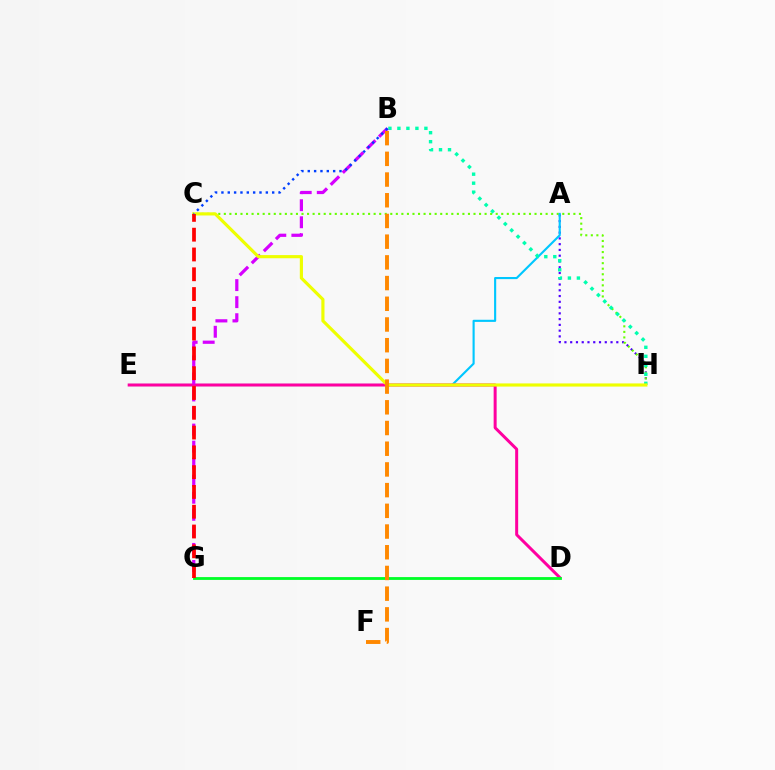{('A', 'H'): [{'color': '#4f00ff', 'line_style': 'dotted', 'thickness': 1.57}], ('C', 'H'): [{'color': '#66ff00', 'line_style': 'dotted', 'thickness': 1.51}, {'color': '#eeff00', 'line_style': 'solid', 'thickness': 2.27}], ('A', 'E'): [{'color': '#00c7ff', 'line_style': 'solid', 'thickness': 1.53}], ('D', 'E'): [{'color': '#ff00a0', 'line_style': 'solid', 'thickness': 2.15}], ('B', 'H'): [{'color': '#00ffaf', 'line_style': 'dotted', 'thickness': 2.44}], ('B', 'G'): [{'color': '#d600ff', 'line_style': 'dashed', 'thickness': 2.32}], ('D', 'G'): [{'color': '#00ff27', 'line_style': 'solid', 'thickness': 2.03}], ('C', 'G'): [{'color': '#ff0000', 'line_style': 'dashed', 'thickness': 2.69}], ('B', 'F'): [{'color': '#ff8800', 'line_style': 'dashed', 'thickness': 2.81}], ('B', 'C'): [{'color': '#003fff', 'line_style': 'dotted', 'thickness': 1.72}]}